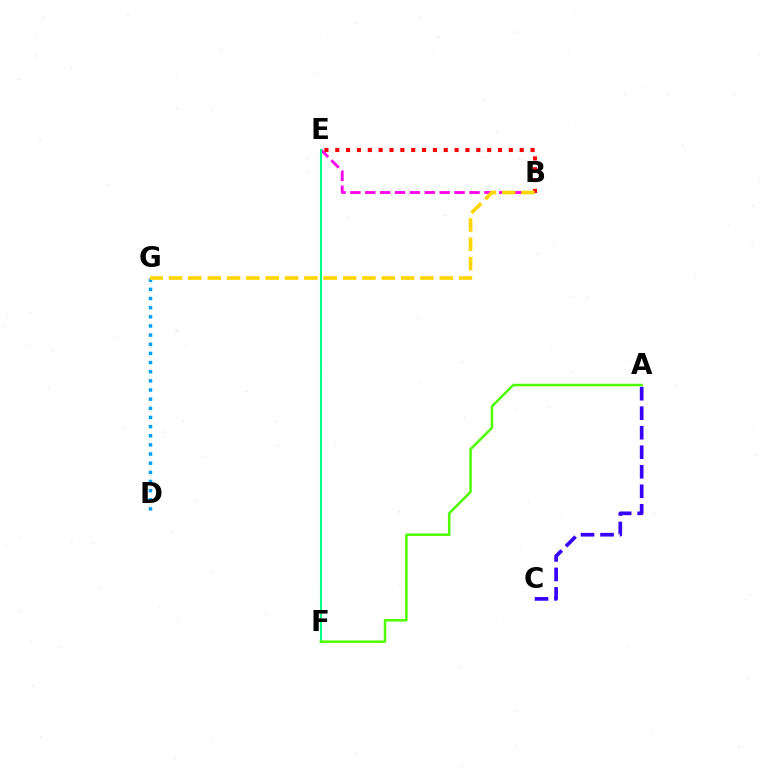{('B', 'E'): [{'color': '#ff0000', 'line_style': 'dotted', 'thickness': 2.95}, {'color': '#ff00ed', 'line_style': 'dashed', 'thickness': 2.02}], ('E', 'F'): [{'color': '#00ff86', 'line_style': 'solid', 'thickness': 1.52}], ('D', 'G'): [{'color': '#009eff', 'line_style': 'dotted', 'thickness': 2.49}], ('A', 'F'): [{'color': '#4fff00', 'line_style': 'solid', 'thickness': 1.81}], ('A', 'C'): [{'color': '#3700ff', 'line_style': 'dashed', 'thickness': 2.65}], ('B', 'G'): [{'color': '#ffd500', 'line_style': 'dashed', 'thickness': 2.63}]}